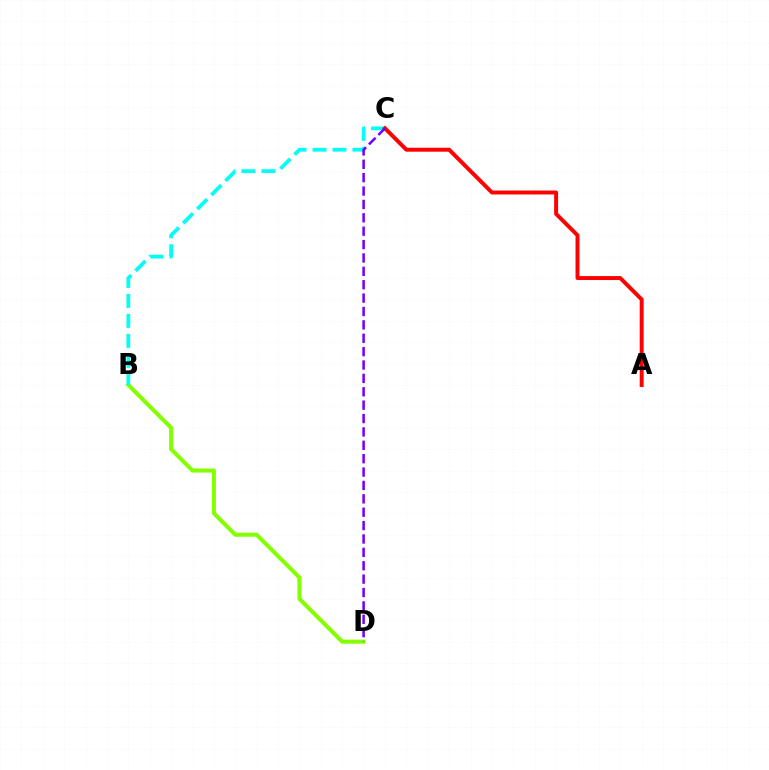{('B', 'D'): [{'color': '#84ff00', 'line_style': 'solid', 'thickness': 2.92}], ('B', 'C'): [{'color': '#00fff6', 'line_style': 'dashed', 'thickness': 2.71}], ('A', 'C'): [{'color': '#ff0000', 'line_style': 'solid', 'thickness': 2.84}], ('C', 'D'): [{'color': '#7200ff', 'line_style': 'dashed', 'thickness': 1.82}]}